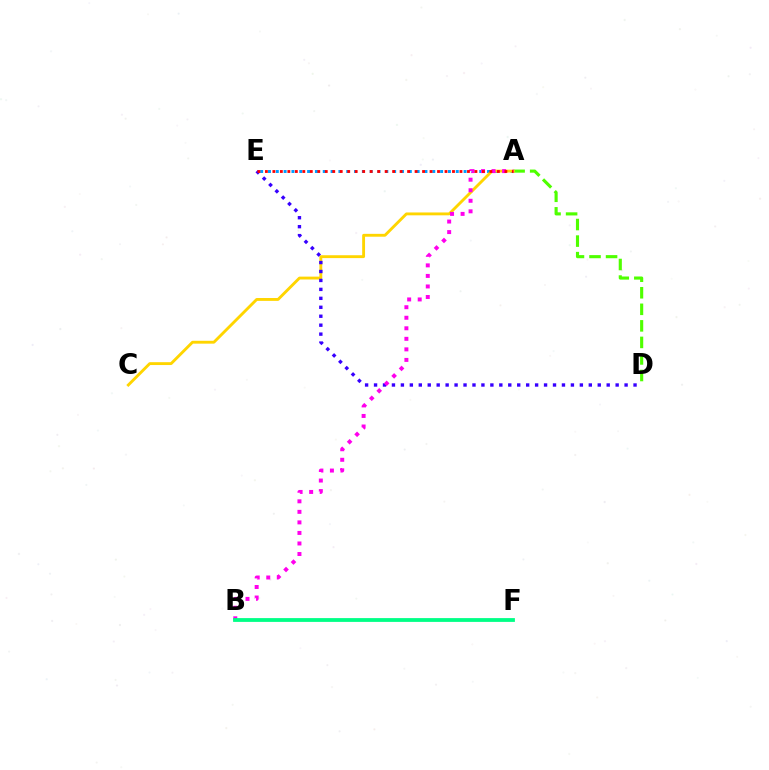{('A', 'D'): [{'color': '#4fff00', 'line_style': 'dashed', 'thickness': 2.25}], ('A', 'E'): [{'color': '#009eff', 'line_style': 'dotted', 'thickness': 2.13}, {'color': '#ff0000', 'line_style': 'dotted', 'thickness': 2.03}], ('A', 'C'): [{'color': '#ffd500', 'line_style': 'solid', 'thickness': 2.06}], ('D', 'E'): [{'color': '#3700ff', 'line_style': 'dotted', 'thickness': 2.43}], ('A', 'B'): [{'color': '#ff00ed', 'line_style': 'dotted', 'thickness': 2.86}], ('B', 'F'): [{'color': '#00ff86', 'line_style': 'solid', 'thickness': 2.74}]}